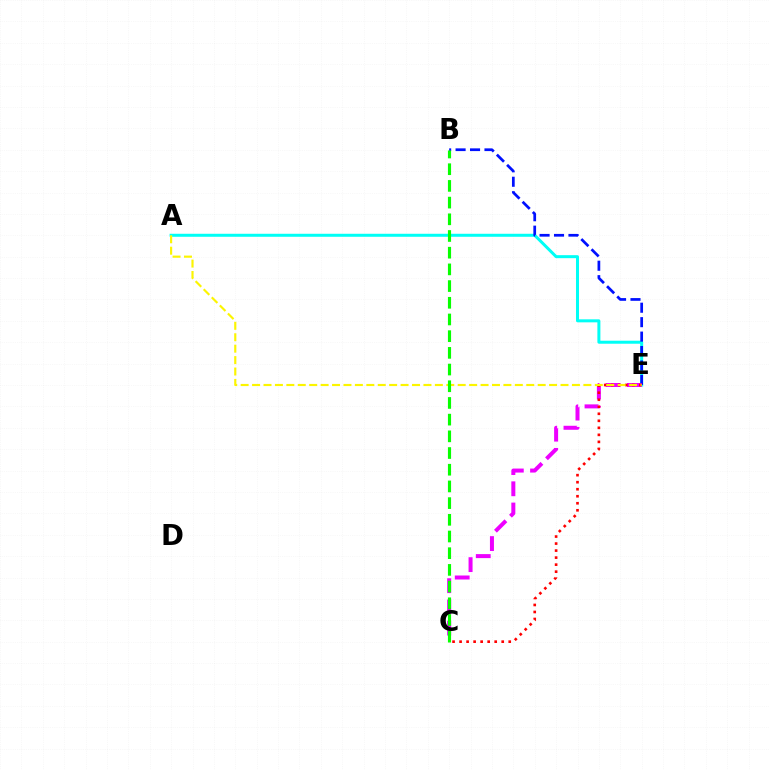{('A', 'E'): [{'color': '#00fff6', 'line_style': 'solid', 'thickness': 2.17}, {'color': '#fcf500', 'line_style': 'dashed', 'thickness': 1.55}], ('B', 'E'): [{'color': '#0010ff', 'line_style': 'dashed', 'thickness': 1.96}], ('C', 'E'): [{'color': '#ee00ff', 'line_style': 'dashed', 'thickness': 2.88}, {'color': '#ff0000', 'line_style': 'dotted', 'thickness': 1.91}], ('B', 'C'): [{'color': '#08ff00', 'line_style': 'dashed', 'thickness': 2.27}]}